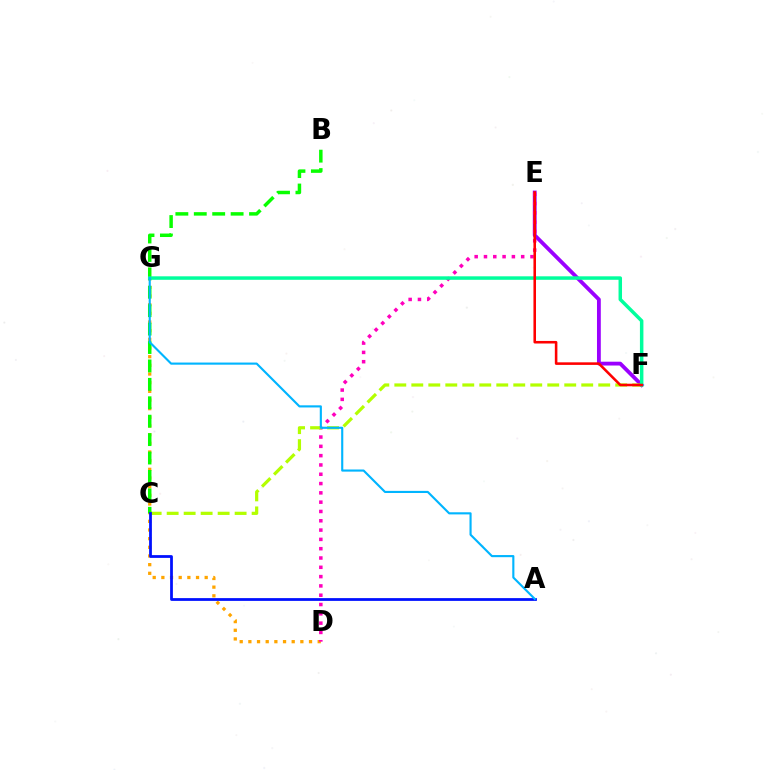{('E', 'F'): [{'color': '#9b00ff', 'line_style': 'solid', 'thickness': 2.75}, {'color': '#ff0000', 'line_style': 'solid', 'thickness': 1.85}], ('D', 'G'): [{'color': '#ffa500', 'line_style': 'dotted', 'thickness': 2.35}], ('D', 'E'): [{'color': '#ff00bd', 'line_style': 'dotted', 'thickness': 2.53}], ('C', 'F'): [{'color': '#b3ff00', 'line_style': 'dashed', 'thickness': 2.31}], ('B', 'C'): [{'color': '#08ff00', 'line_style': 'dashed', 'thickness': 2.5}], ('F', 'G'): [{'color': '#00ff9d', 'line_style': 'solid', 'thickness': 2.51}], ('A', 'C'): [{'color': '#0010ff', 'line_style': 'solid', 'thickness': 1.99}], ('A', 'G'): [{'color': '#00b5ff', 'line_style': 'solid', 'thickness': 1.53}]}